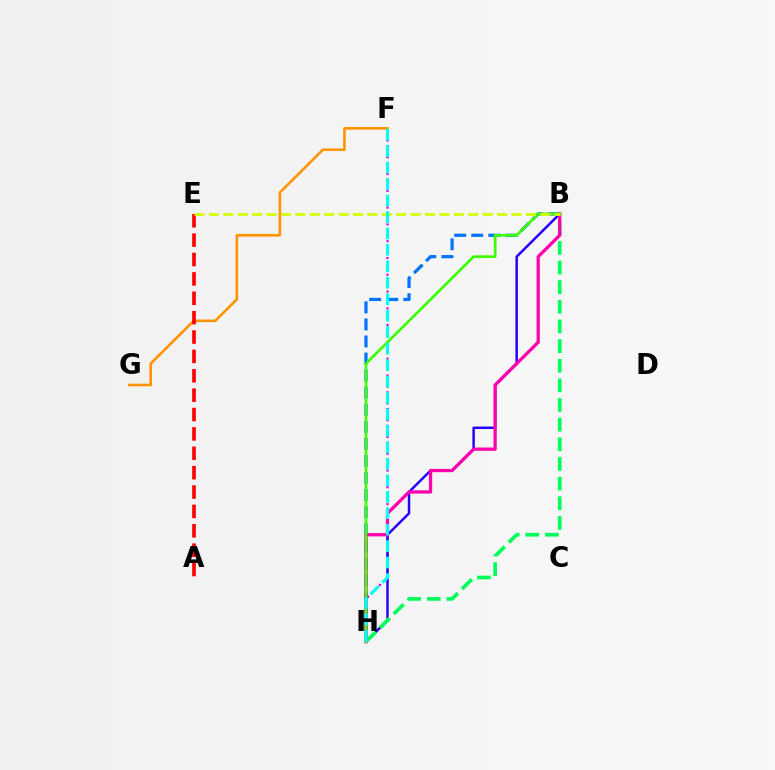{('F', 'H'): [{'color': '#b900ff', 'line_style': 'dotted', 'thickness': 1.52}, {'color': '#00fff6', 'line_style': 'dashed', 'thickness': 2.24}], ('B', 'H'): [{'color': '#2500ff', 'line_style': 'solid', 'thickness': 1.79}, {'color': '#0074ff', 'line_style': 'dashed', 'thickness': 2.32}, {'color': '#00ff5c', 'line_style': 'dashed', 'thickness': 2.67}, {'color': '#ff00ac', 'line_style': 'solid', 'thickness': 2.35}, {'color': '#3dff00', 'line_style': 'solid', 'thickness': 1.94}], ('F', 'G'): [{'color': '#ff9400', 'line_style': 'solid', 'thickness': 1.88}], ('A', 'E'): [{'color': '#ff0000', 'line_style': 'dashed', 'thickness': 2.63}], ('B', 'E'): [{'color': '#d1ff00', 'line_style': 'dashed', 'thickness': 1.96}]}